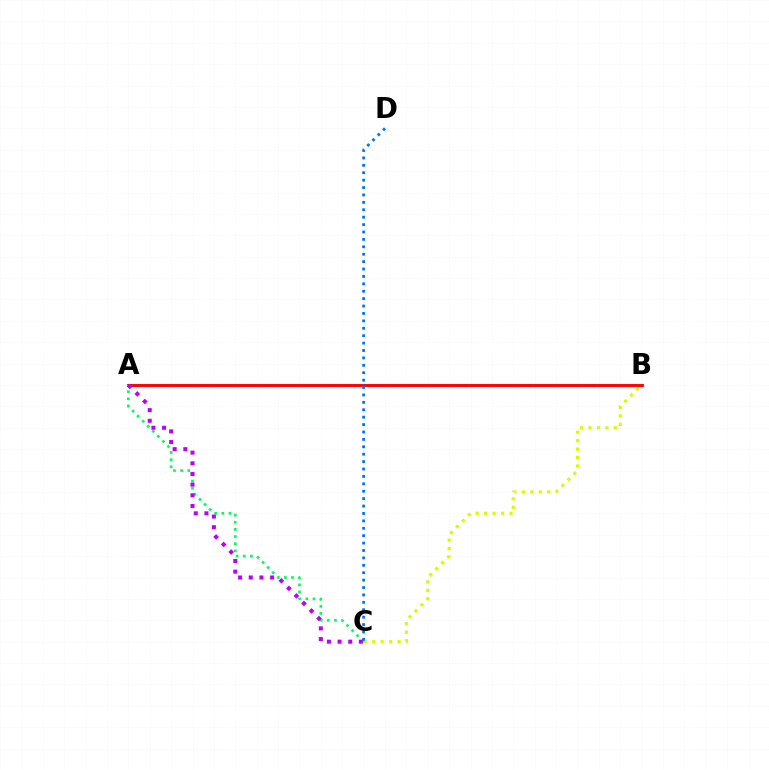{('A', 'B'): [{'color': '#ff0000', 'line_style': 'solid', 'thickness': 2.09}], ('A', 'C'): [{'color': '#00ff5c', 'line_style': 'dotted', 'thickness': 1.94}, {'color': '#b900ff', 'line_style': 'dotted', 'thickness': 2.9}], ('B', 'C'): [{'color': '#d1ff00', 'line_style': 'dotted', 'thickness': 2.29}], ('C', 'D'): [{'color': '#0074ff', 'line_style': 'dotted', 'thickness': 2.01}]}